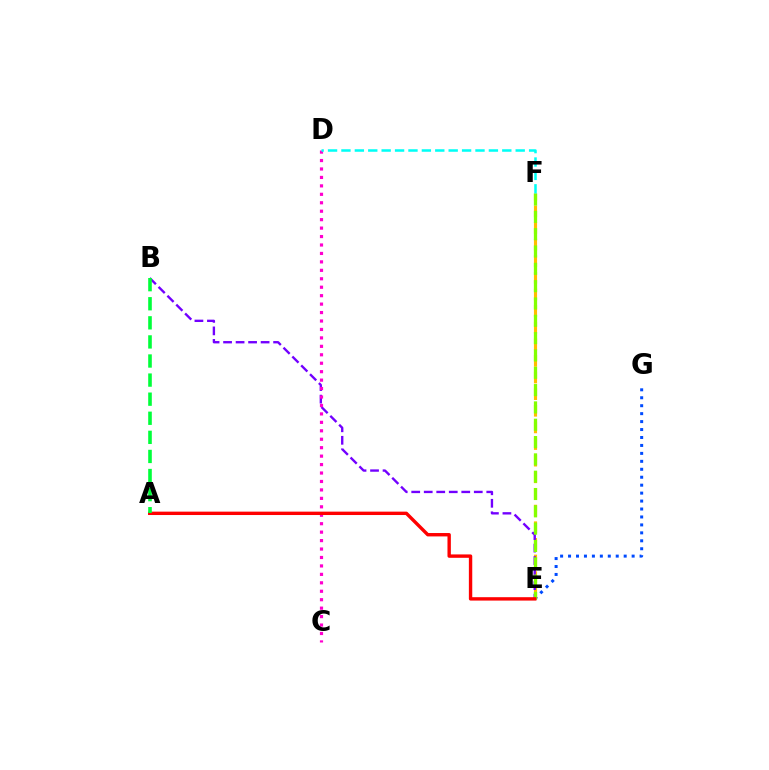{('E', 'F'): [{'color': '#ffbd00', 'line_style': 'dashed', 'thickness': 2.26}, {'color': '#84ff00', 'line_style': 'dashed', 'thickness': 2.35}], ('B', 'E'): [{'color': '#7200ff', 'line_style': 'dashed', 'thickness': 1.7}], ('E', 'G'): [{'color': '#004bff', 'line_style': 'dotted', 'thickness': 2.16}], ('C', 'D'): [{'color': '#ff00cf', 'line_style': 'dotted', 'thickness': 2.29}], ('A', 'E'): [{'color': '#ff0000', 'line_style': 'solid', 'thickness': 2.44}], ('A', 'B'): [{'color': '#00ff39', 'line_style': 'dashed', 'thickness': 2.59}], ('D', 'F'): [{'color': '#00fff6', 'line_style': 'dashed', 'thickness': 1.82}]}